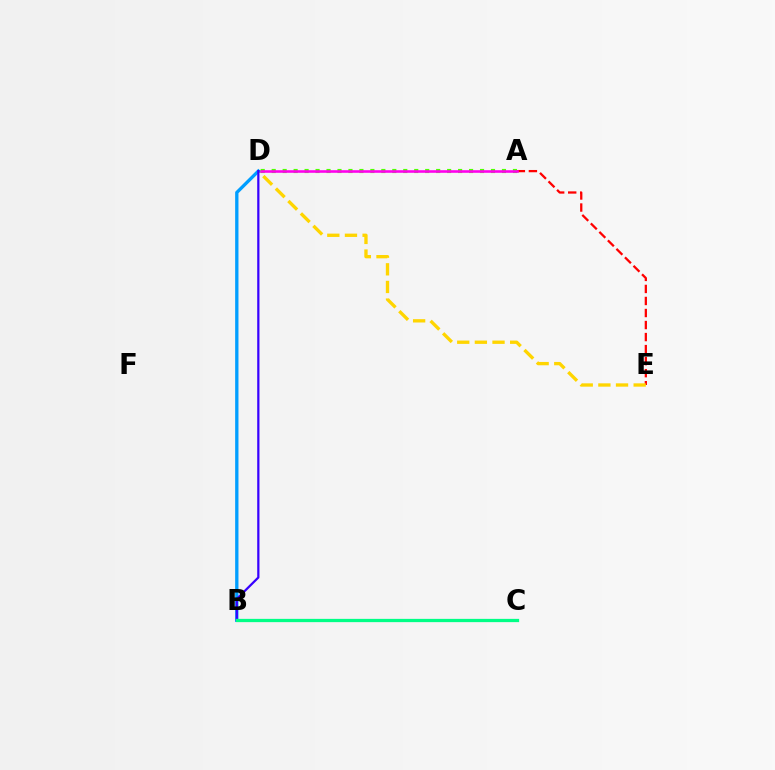{('A', 'E'): [{'color': '#ff0000', 'line_style': 'dashed', 'thickness': 1.63}], ('A', 'D'): [{'color': '#4fff00', 'line_style': 'dotted', 'thickness': 2.98}, {'color': '#ff00ed', 'line_style': 'solid', 'thickness': 1.87}], ('D', 'E'): [{'color': '#ffd500', 'line_style': 'dashed', 'thickness': 2.4}], ('B', 'D'): [{'color': '#009eff', 'line_style': 'solid', 'thickness': 2.39}, {'color': '#3700ff', 'line_style': 'solid', 'thickness': 1.61}], ('B', 'C'): [{'color': '#00ff86', 'line_style': 'solid', 'thickness': 2.35}]}